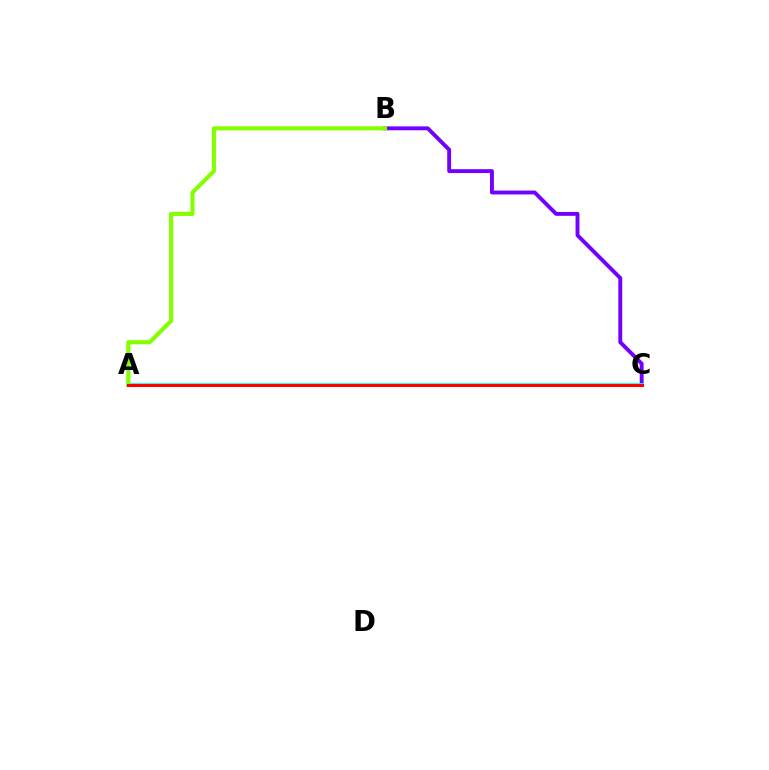{('B', 'C'): [{'color': '#7200ff', 'line_style': 'solid', 'thickness': 2.8}], ('A', 'C'): [{'color': '#00fff6', 'line_style': 'solid', 'thickness': 2.7}, {'color': '#ff0000', 'line_style': 'solid', 'thickness': 2.19}], ('A', 'B'): [{'color': '#84ff00', 'line_style': 'solid', 'thickness': 2.97}]}